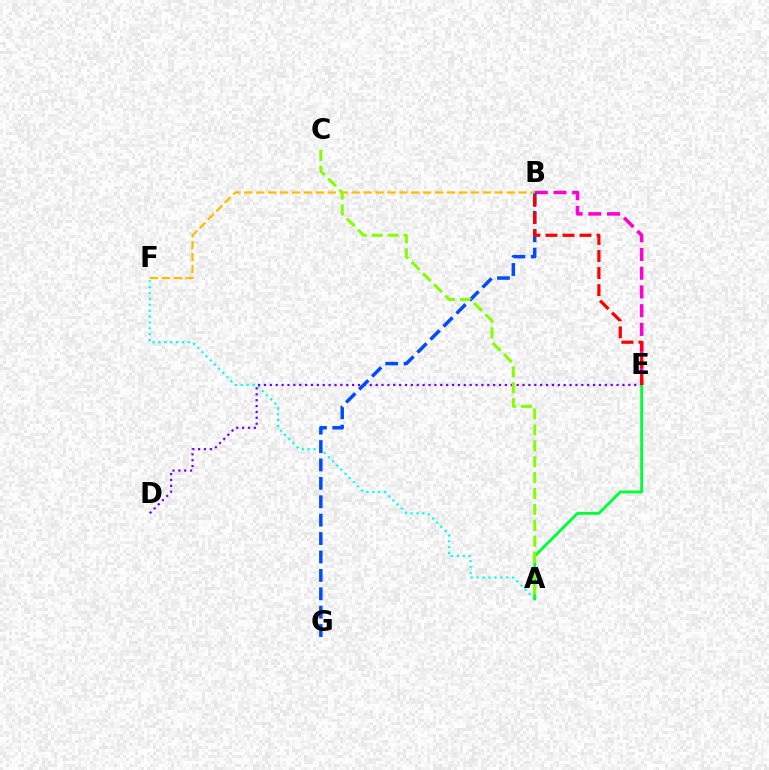{('A', 'F'): [{'color': '#00fff6', 'line_style': 'dotted', 'thickness': 1.6}], ('B', 'E'): [{'color': '#ff00cf', 'line_style': 'dashed', 'thickness': 2.54}, {'color': '#ff0000', 'line_style': 'dashed', 'thickness': 2.31}], ('D', 'E'): [{'color': '#7200ff', 'line_style': 'dotted', 'thickness': 1.6}], ('B', 'G'): [{'color': '#004bff', 'line_style': 'dashed', 'thickness': 2.5}], ('A', 'E'): [{'color': '#00ff39', 'line_style': 'solid', 'thickness': 2.08}], ('B', 'F'): [{'color': '#ffbd00', 'line_style': 'dashed', 'thickness': 1.62}], ('A', 'C'): [{'color': '#84ff00', 'line_style': 'dashed', 'thickness': 2.16}]}